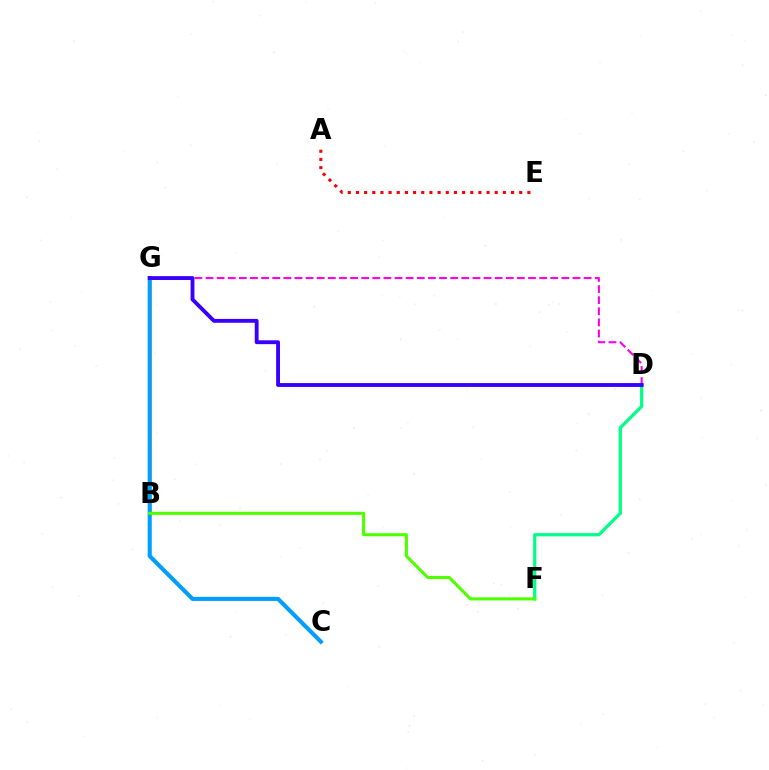{('D', 'F'): [{'color': '#00ff86', 'line_style': 'solid', 'thickness': 2.34}], ('D', 'G'): [{'color': '#ff00ed', 'line_style': 'dashed', 'thickness': 1.51}, {'color': '#3700ff', 'line_style': 'solid', 'thickness': 2.77}], ('B', 'G'): [{'color': '#ffd500', 'line_style': 'solid', 'thickness': 2.39}], ('C', 'G'): [{'color': '#009eff', 'line_style': 'solid', 'thickness': 2.94}], ('B', 'F'): [{'color': '#4fff00', 'line_style': 'solid', 'thickness': 2.22}], ('A', 'E'): [{'color': '#ff0000', 'line_style': 'dotted', 'thickness': 2.22}]}